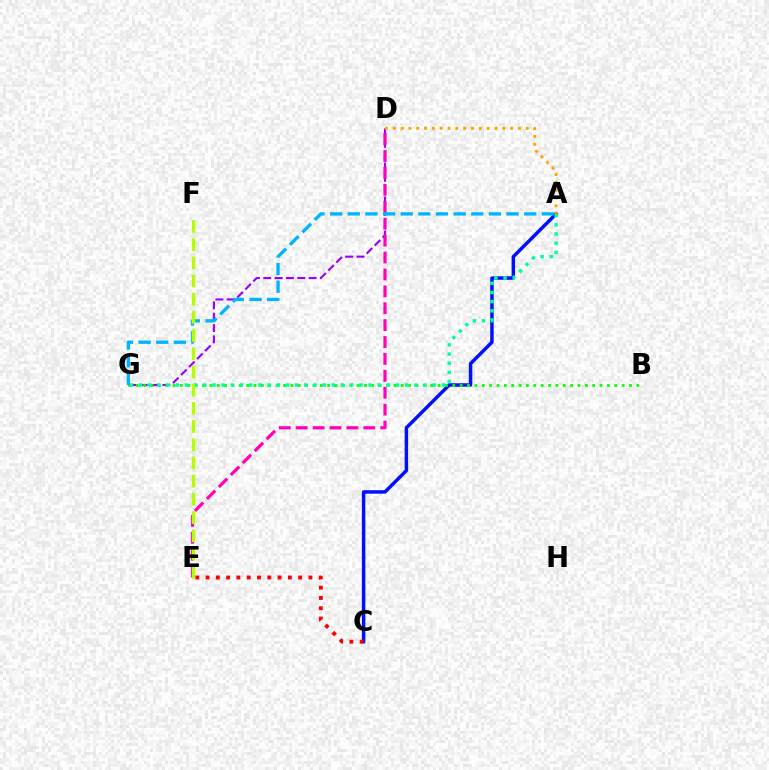{('D', 'G'): [{'color': '#9b00ff', 'line_style': 'dashed', 'thickness': 1.54}], ('D', 'E'): [{'color': '#ff00bd', 'line_style': 'dashed', 'thickness': 2.3}], ('A', 'C'): [{'color': '#0010ff', 'line_style': 'solid', 'thickness': 2.5}], ('B', 'G'): [{'color': '#08ff00', 'line_style': 'dotted', 'thickness': 2.0}], ('C', 'E'): [{'color': '#ff0000', 'line_style': 'dotted', 'thickness': 2.8}], ('A', 'G'): [{'color': '#00b5ff', 'line_style': 'dashed', 'thickness': 2.4}, {'color': '#00ff9d', 'line_style': 'dotted', 'thickness': 2.49}], ('A', 'D'): [{'color': '#ffa500', 'line_style': 'dotted', 'thickness': 2.12}], ('E', 'F'): [{'color': '#b3ff00', 'line_style': 'dashed', 'thickness': 2.47}]}